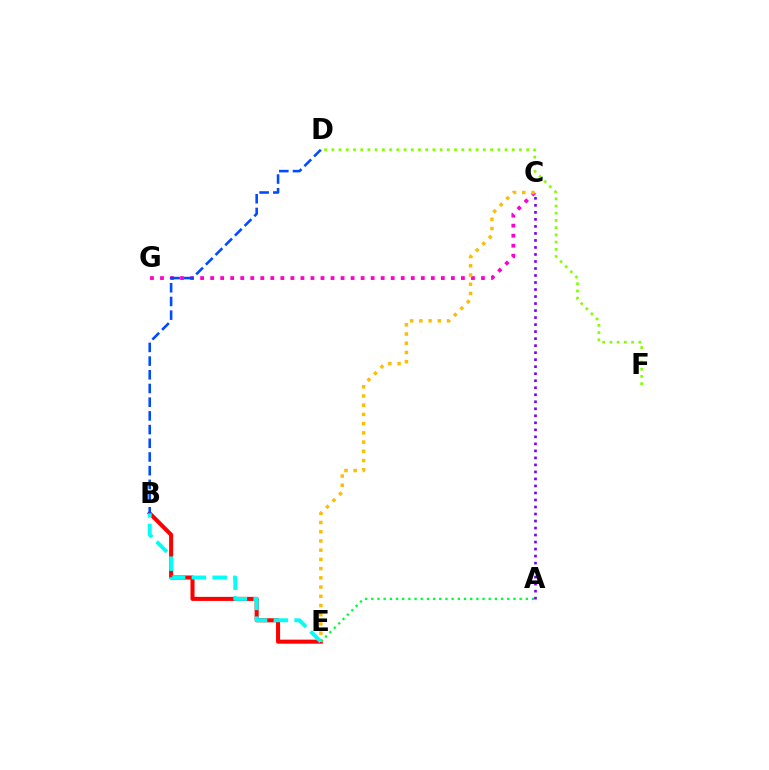{('B', 'E'): [{'color': '#ff0000', 'line_style': 'solid', 'thickness': 2.92}, {'color': '#00fff6', 'line_style': 'dashed', 'thickness': 2.82}], ('A', 'E'): [{'color': '#00ff39', 'line_style': 'dotted', 'thickness': 1.68}], ('C', 'G'): [{'color': '#ff00cf', 'line_style': 'dotted', 'thickness': 2.73}], ('A', 'C'): [{'color': '#7200ff', 'line_style': 'dotted', 'thickness': 1.91}], ('C', 'E'): [{'color': '#ffbd00', 'line_style': 'dotted', 'thickness': 2.51}], ('B', 'D'): [{'color': '#004bff', 'line_style': 'dashed', 'thickness': 1.86}], ('D', 'F'): [{'color': '#84ff00', 'line_style': 'dotted', 'thickness': 1.96}]}